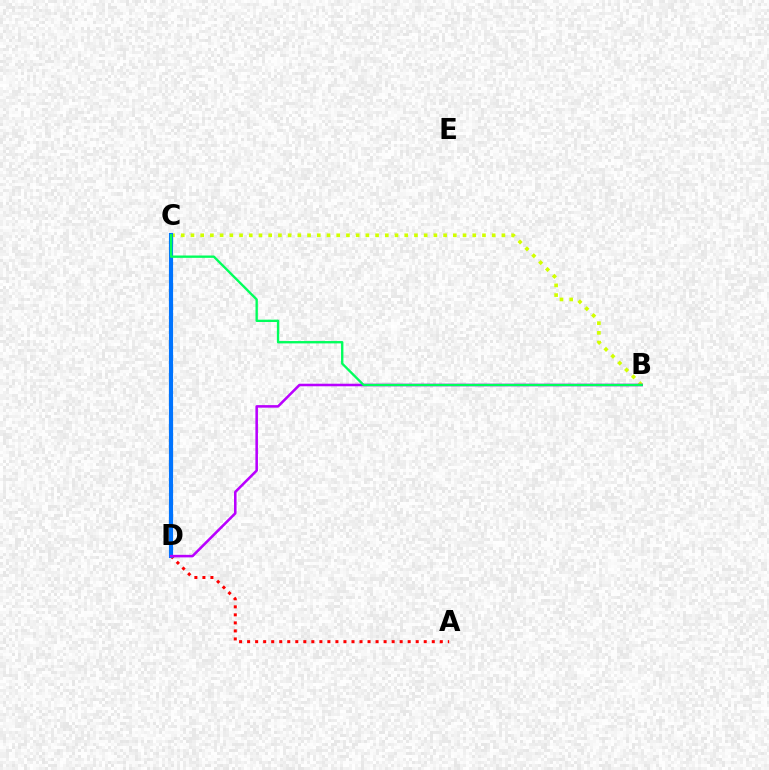{('A', 'D'): [{'color': '#ff0000', 'line_style': 'dotted', 'thickness': 2.18}], ('B', 'C'): [{'color': '#d1ff00', 'line_style': 'dotted', 'thickness': 2.64}, {'color': '#00ff5c', 'line_style': 'solid', 'thickness': 1.69}], ('C', 'D'): [{'color': '#0074ff', 'line_style': 'solid', 'thickness': 3.0}], ('B', 'D'): [{'color': '#b900ff', 'line_style': 'solid', 'thickness': 1.84}]}